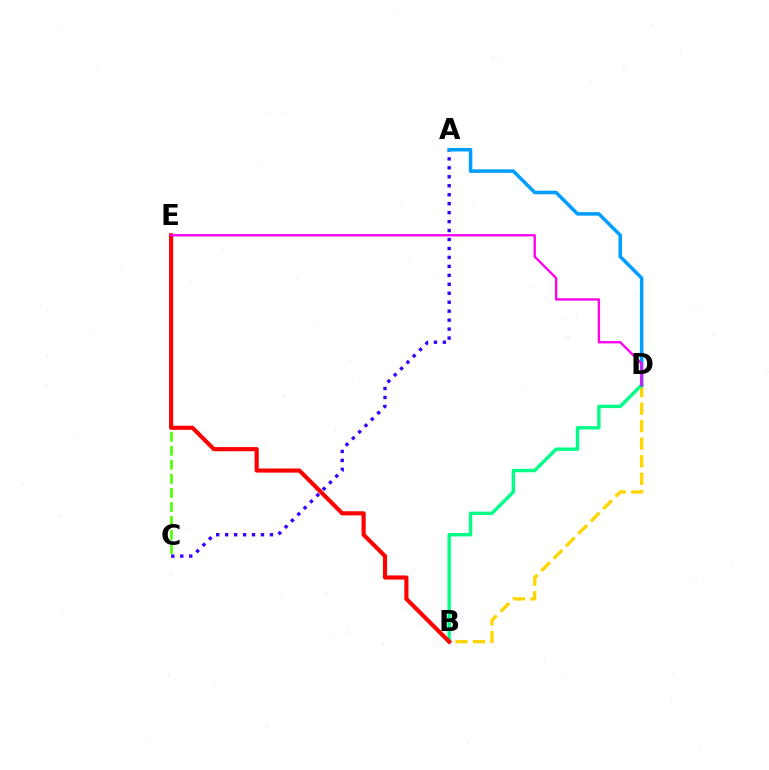{('A', 'C'): [{'color': '#3700ff', 'line_style': 'dotted', 'thickness': 2.43}], ('B', 'D'): [{'color': '#ffd500', 'line_style': 'dashed', 'thickness': 2.38}, {'color': '#00ff86', 'line_style': 'solid', 'thickness': 2.45}], ('C', 'E'): [{'color': '#4fff00', 'line_style': 'dashed', 'thickness': 1.91}], ('B', 'E'): [{'color': '#ff0000', 'line_style': 'solid', 'thickness': 2.98}], ('A', 'D'): [{'color': '#009eff', 'line_style': 'solid', 'thickness': 2.55}], ('D', 'E'): [{'color': '#ff00ed', 'line_style': 'solid', 'thickness': 1.69}]}